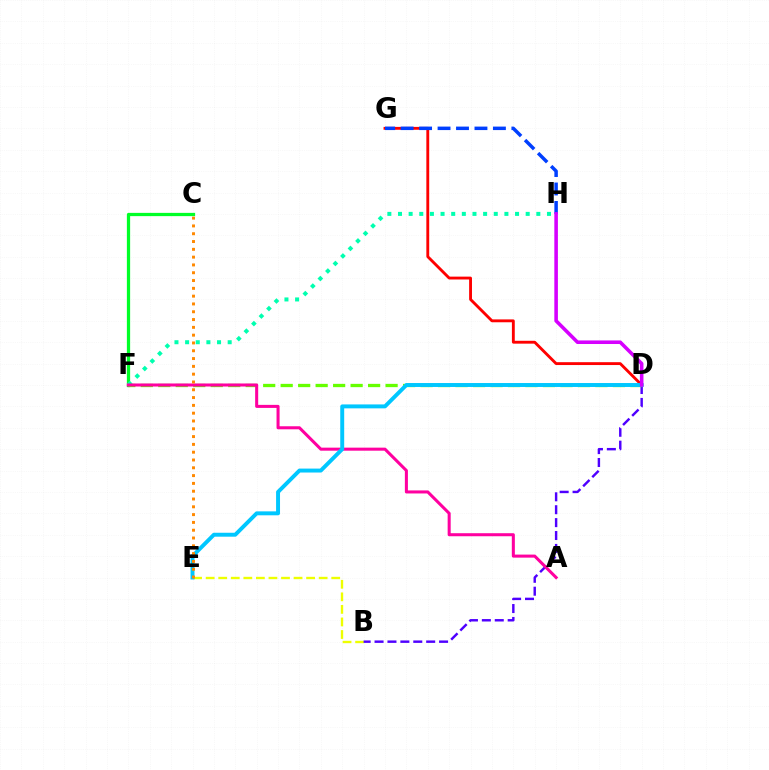{('B', 'E'): [{'color': '#eeff00', 'line_style': 'dashed', 'thickness': 1.71}], ('C', 'F'): [{'color': '#00ff27', 'line_style': 'solid', 'thickness': 2.34}], ('B', 'D'): [{'color': '#4f00ff', 'line_style': 'dashed', 'thickness': 1.75}], ('D', 'F'): [{'color': '#66ff00', 'line_style': 'dashed', 'thickness': 2.38}], ('D', 'G'): [{'color': '#ff0000', 'line_style': 'solid', 'thickness': 2.06}], ('F', 'H'): [{'color': '#00ffaf', 'line_style': 'dotted', 'thickness': 2.89}], ('A', 'F'): [{'color': '#ff00a0', 'line_style': 'solid', 'thickness': 2.19}], ('G', 'H'): [{'color': '#003fff', 'line_style': 'dashed', 'thickness': 2.51}], ('D', 'E'): [{'color': '#00c7ff', 'line_style': 'solid', 'thickness': 2.83}], ('D', 'H'): [{'color': '#d600ff', 'line_style': 'solid', 'thickness': 2.57}], ('C', 'E'): [{'color': '#ff8800', 'line_style': 'dotted', 'thickness': 2.12}]}